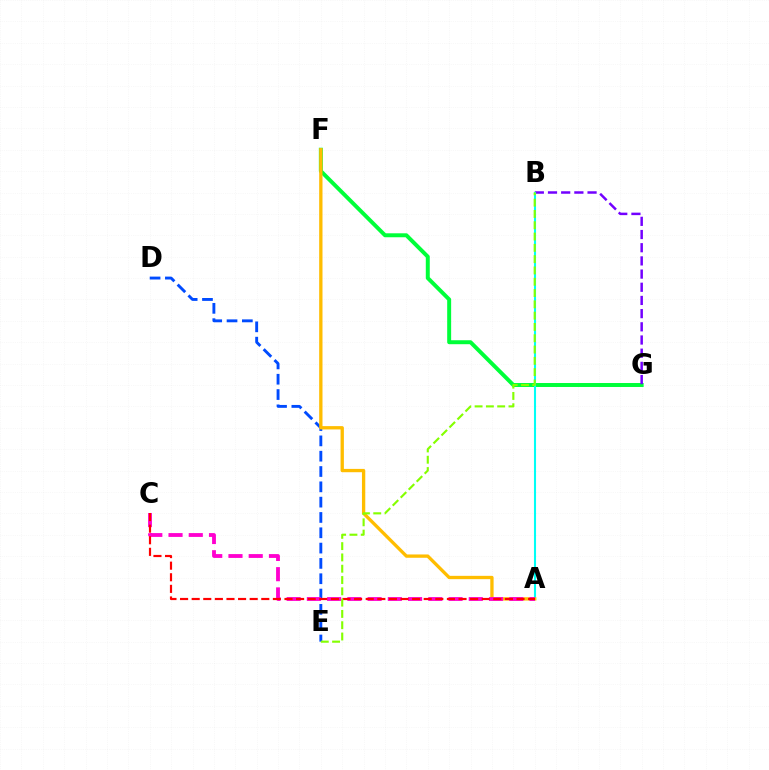{('F', 'G'): [{'color': '#00ff39', 'line_style': 'solid', 'thickness': 2.85}], ('D', 'E'): [{'color': '#004bff', 'line_style': 'dashed', 'thickness': 2.08}], ('B', 'G'): [{'color': '#7200ff', 'line_style': 'dashed', 'thickness': 1.79}], ('A', 'B'): [{'color': '#00fff6', 'line_style': 'solid', 'thickness': 1.5}], ('A', 'F'): [{'color': '#ffbd00', 'line_style': 'solid', 'thickness': 2.39}], ('A', 'C'): [{'color': '#ff00cf', 'line_style': 'dashed', 'thickness': 2.75}, {'color': '#ff0000', 'line_style': 'dashed', 'thickness': 1.58}], ('B', 'E'): [{'color': '#84ff00', 'line_style': 'dashed', 'thickness': 1.53}]}